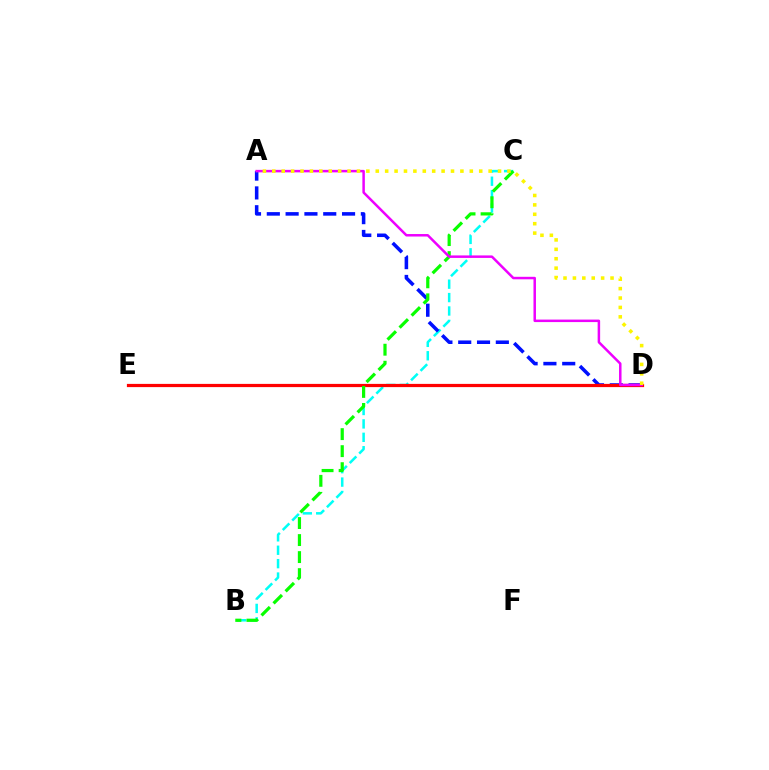{('B', 'C'): [{'color': '#00fff6', 'line_style': 'dashed', 'thickness': 1.82}, {'color': '#08ff00', 'line_style': 'dashed', 'thickness': 2.31}], ('A', 'D'): [{'color': '#0010ff', 'line_style': 'dashed', 'thickness': 2.56}, {'color': '#ee00ff', 'line_style': 'solid', 'thickness': 1.8}, {'color': '#fcf500', 'line_style': 'dotted', 'thickness': 2.56}], ('D', 'E'): [{'color': '#ff0000', 'line_style': 'solid', 'thickness': 2.32}]}